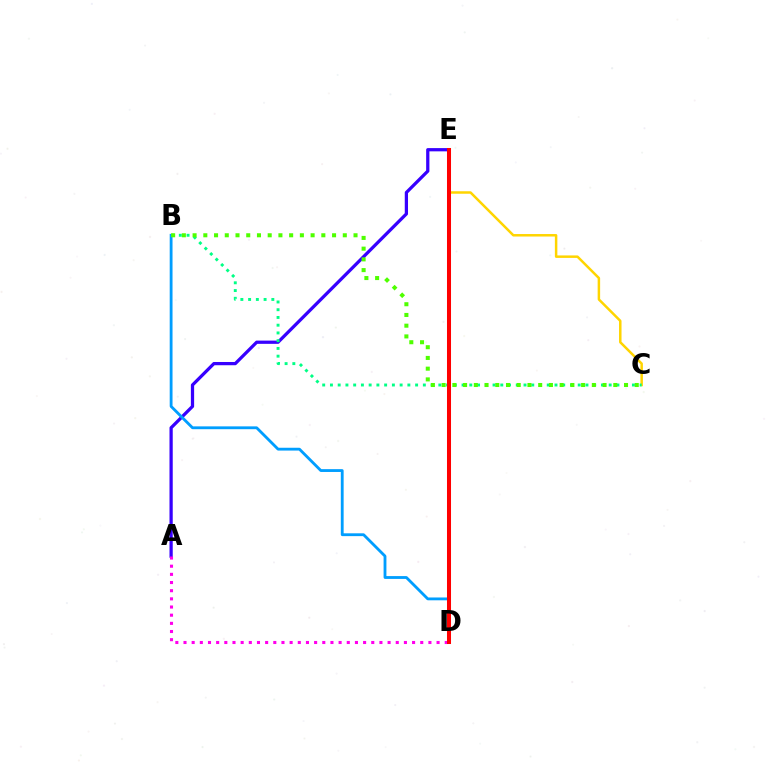{('C', 'E'): [{'color': '#ffd500', 'line_style': 'solid', 'thickness': 1.79}], ('A', 'E'): [{'color': '#3700ff', 'line_style': 'solid', 'thickness': 2.34}], ('B', 'C'): [{'color': '#00ff86', 'line_style': 'dotted', 'thickness': 2.1}, {'color': '#4fff00', 'line_style': 'dotted', 'thickness': 2.91}], ('B', 'D'): [{'color': '#009eff', 'line_style': 'solid', 'thickness': 2.03}], ('A', 'D'): [{'color': '#ff00ed', 'line_style': 'dotted', 'thickness': 2.22}], ('D', 'E'): [{'color': '#ff0000', 'line_style': 'solid', 'thickness': 2.9}]}